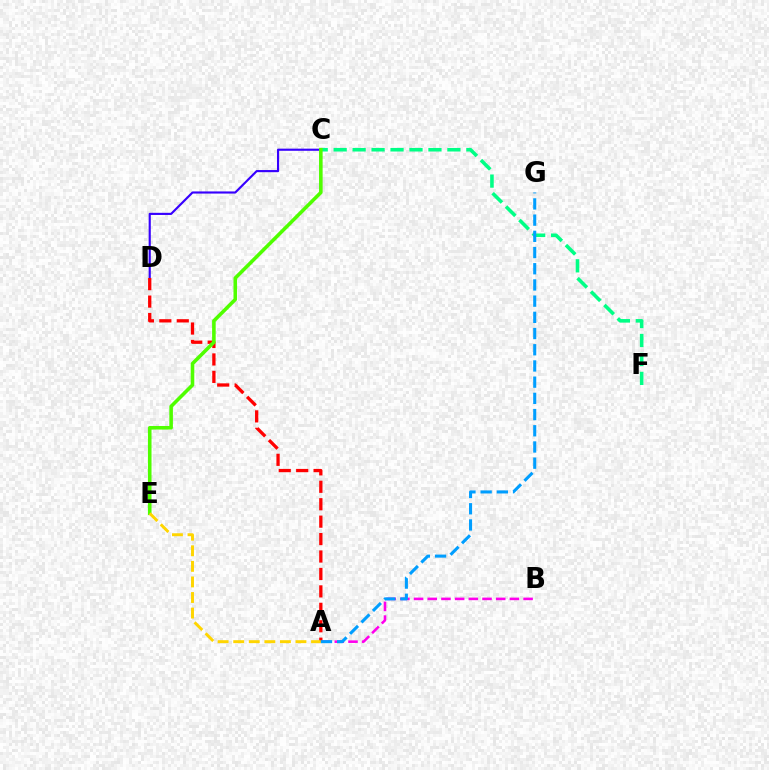{('C', 'F'): [{'color': '#00ff86', 'line_style': 'dashed', 'thickness': 2.58}], ('C', 'D'): [{'color': '#3700ff', 'line_style': 'solid', 'thickness': 1.54}], ('A', 'B'): [{'color': '#ff00ed', 'line_style': 'dashed', 'thickness': 1.86}], ('A', 'D'): [{'color': '#ff0000', 'line_style': 'dashed', 'thickness': 2.37}], ('C', 'E'): [{'color': '#4fff00', 'line_style': 'solid', 'thickness': 2.58}], ('A', 'E'): [{'color': '#ffd500', 'line_style': 'dashed', 'thickness': 2.11}], ('A', 'G'): [{'color': '#009eff', 'line_style': 'dashed', 'thickness': 2.2}]}